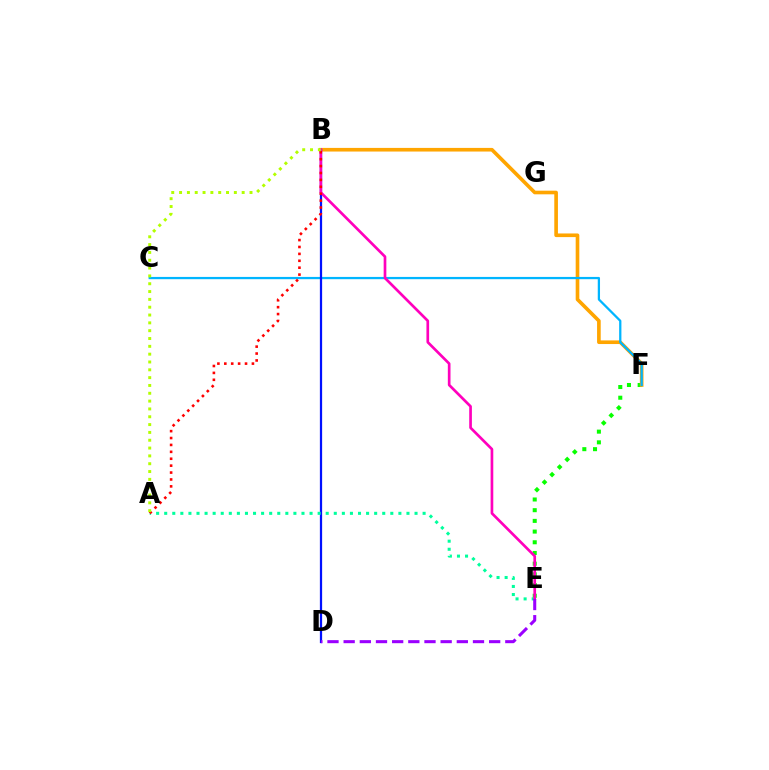{('E', 'F'): [{'color': '#08ff00', 'line_style': 'dotted', 'thickness': 2.91}], ('B', 'F'): [{'color': '#ffa500', 'line_style': 'solid', 'thickness': 2.62}], ('C', 'F'): [{'color': '#00b5ff', 'line_style': 'solid', 'thickness': 1.63}], ('B', 'D'): [{'color': '#0010ff', 'line_style': 'solid', 'thickness': 1.61}], ('A', 'E'): [{'color': '#00ff9d', 'line_style': 'dotted', 'thickness': 2.19}], ('B', 'E'): [{'color': '#ff00bd', 'line_style': 'solid', 'thickness': 1.93}], ('D', 'E'): [{'color': '#9b00ff', 'line_style': 'dashed', 'thickness': 2.2}], ('A', 'B'): [{'color': '#ff0000', 'line_style': 'dotted', 'thickness': 1.88}, {'color': '#b3ff00', 'line_style': 'dotted', 'thickness': 2.13}]}